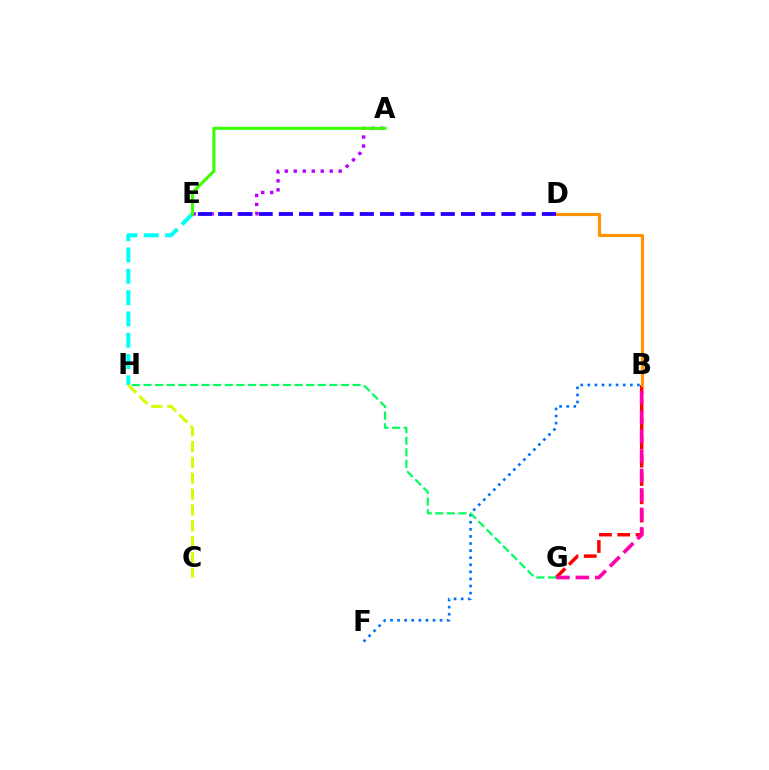{('B', 'F'): [{'color': '#0074ff', 'line_style': 'dotted', 'thickness': 1.92}], ('B', 'G'): [{'color': '#ff0000', 'line_style': 'dashed', 'thickness': 2.49}, {'color': '#ff00ac', 'line_style': 'dashed', 'thickness': 2.64}], ('B', 'D'): [{'color': '#ff9400', 'line_style': 'solid', 'thickness': 2.25}], ('E', 'H'): [{'color': '#00fff6', 'line_style': 'dashed', 'thickness': 2.9}], ('G', 'H'): [{'color': '#00ff5c', 'line_style': 'dashed', 'thickness': 1.58}], ('A', 'E'): [{'color': '#b900ff', 'line_style': 'dotted', 'thickness': 2.44}, {'color': '#3dff00', 'line_style': 'solid', 'thickness': 2.22}], ('C', 'H'): [{'color': '#d1ff00', 'line_style': 'dashed', 'thickness': 2.15}], ('D', 'E'): [{'color': '#2500ff', 'line_style': 'dashed', 'thickness': 2.75}]}